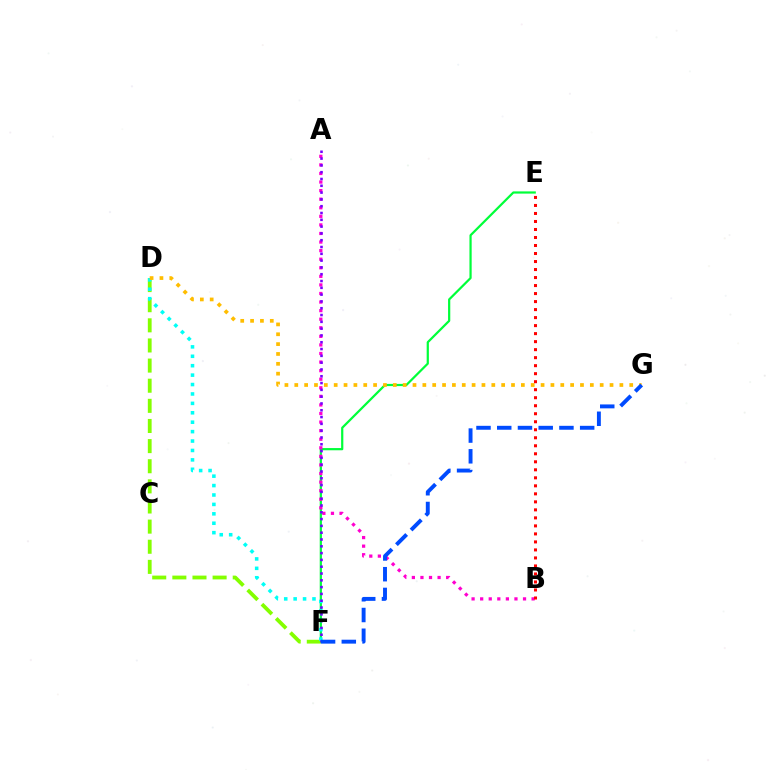{('E', 'F'): [{'color': '#00ff39', 'line_style': 'solid', 'thickness': 1.6}], ('D', 'F'): [{'color': '#84ff00', 'line_style': 'dashed', 'thickness': 2.73}, {'color': '#00fff6', 'line_style': 'dotted', 'thickness': 2.56}], ('A', 'B'): [{'color': '#ff00cf', 'line_style': 'dotted', 'thickness': 2.33}], ('D', 'G'): [{'color': '#ffbd00', 'line_style': 'dotted', 'thickness': 2.68}], ('A', 'F'): [{'color': '#7200ff', 'line_style': 'dotted', 'thickness': 1.85}], ('F', 'G'): [{'color': '#004bff', 'line_style': 'dashed', 'thickness': 2.82}], ('B', 'E'): [{'color': '#ff0000', 'line_style': 'dotted', 'thickness': 2.18}]}